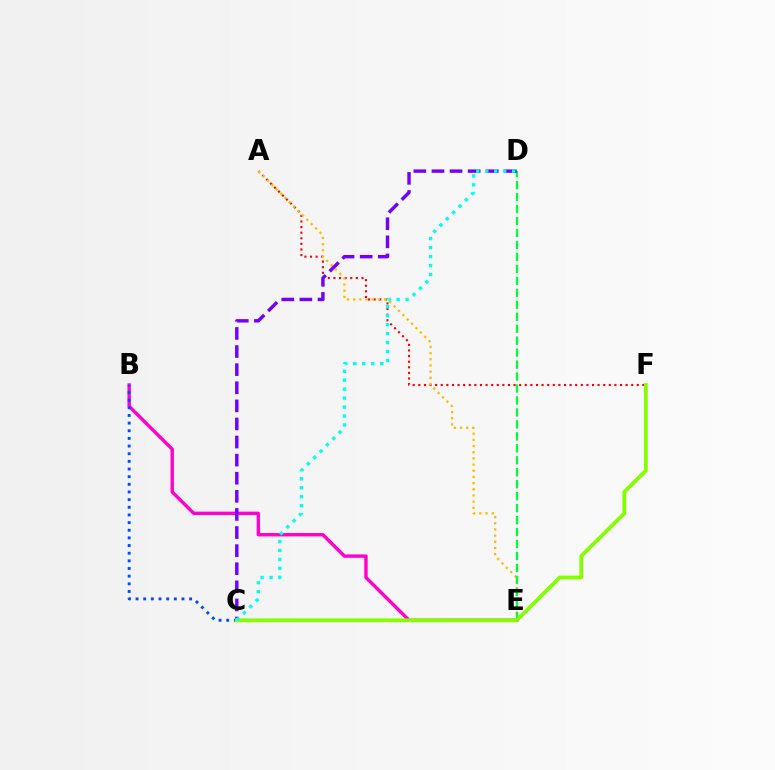{('A', 'F'): [{'color': '#ff0000', 'line_style': 'dotted', 'thickness': 1.52}], ('B', 'E'): [{'color': '#ff00cf', 'line_style': 'solid', 'thickness': 2.44}], ('A', 'E'): [{'color': '#ffbd00', 'line_style': 'dotted', 'thickness': 1.68}], ('D', 'E'): [{'color': '#00ff39', 'line_style': 'dashed', 'thickness': 1.63}], ('B', 'C'): [{'color': '#004bff', 'line_style': 'dotted', 'thickness': 2.08}], ('C', 'D'): [{'color': '#7200ff', 'line_style': 'dashed', 'thickness': 2.46}, {'color': '#00fff6', 'line_style': 'dotted', 'thickness': 2.44}], ('C', 'F'): [{'color': '#84ff00', 'line_style': 'solid', 'thickness': 2.73}]}